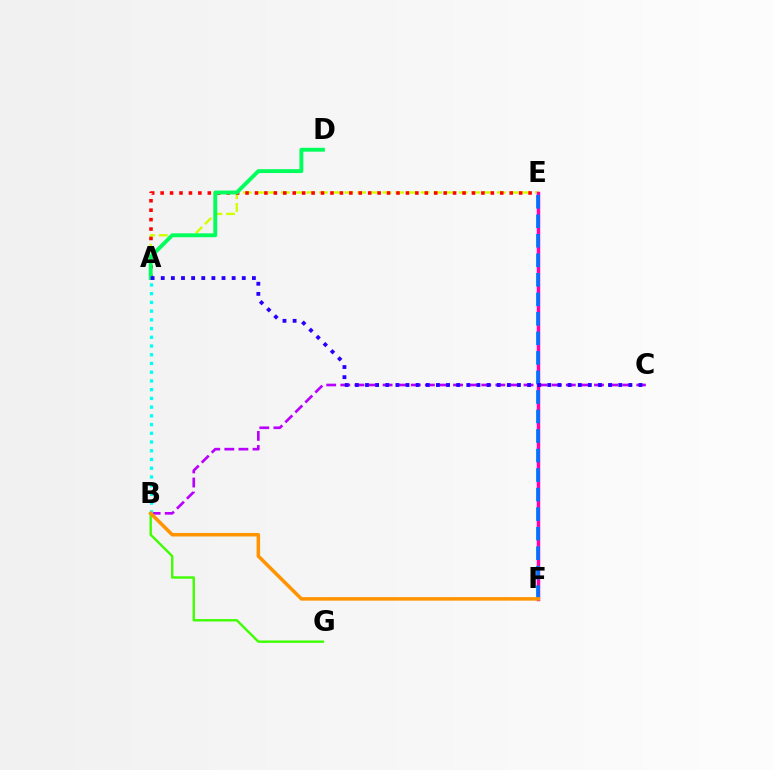{('B', 'C'): [{'color': '#b900ff', 'line_style': 'dashed', 'thickness': 1.91}], ('A', 'E'): [{'color': '#d1ff00', 'line_style': 'dashed', 'thickness': 1.73}, {'color': '#ff0000', 'line_style': 'dotted', 'thickness': 2.56}], ('B', 'G'): [{'color': '#3dff00', 'line_style': 'solid', 'thickness': 1.71}], ('A', 'D'): [{'color': '#00ff5c', 'line_style': 'solid', 'thickness': 2.8}], ('E', 'F'): [{'color': '#ff00ac', 'line_style': 'solid', 'thickness': 2.49}, {'color': '#0074ff', 'line_style': 'dashed', 'thickness': 2.65}], ('A', 'B'): [{'color': '#00fff6', 'line_style': 'dotted', 'thickness': 2.37}], ('B', 'F'): [{'color': '#ff9400', 'line_style': 'solid', 'thickness': 2.54}], ('A', 'C'): [{'color': '#2500ff', 'line_style': 'dotted', 'thickness': 2.75}]}